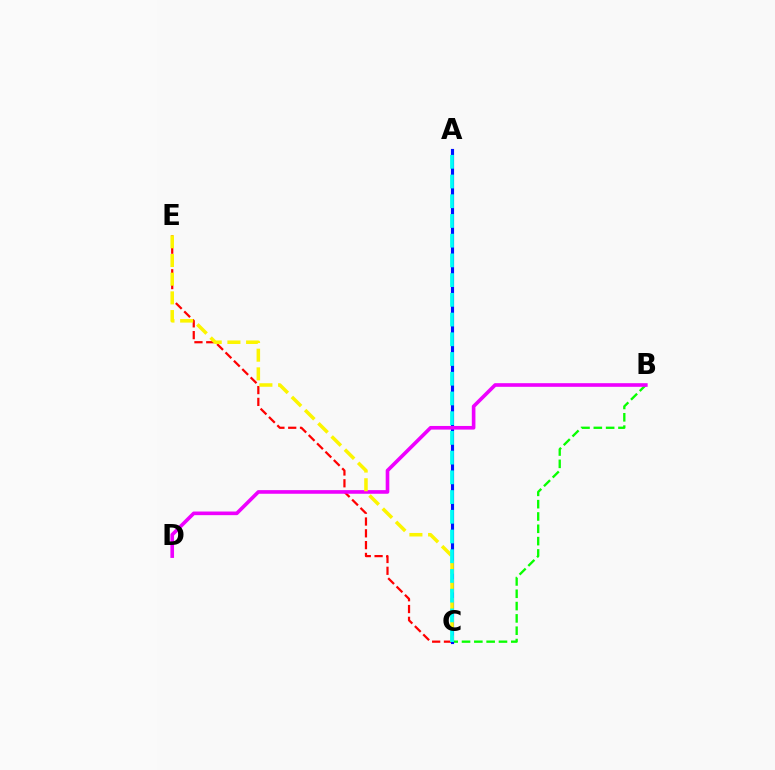{('C', 'E'): [{'color': '#ff0000', 'line_style': 'dashed', 'thickness': 1.6}, {'color': '#fcf500', 'line_style': 'dashed', 'thickness': 2.54}], ('B', 'C'): [{'color': '#08ff00', 'line_style': 'dashed', 'thickness': 1.67}], ('A', 'C'): [{'color': '#0010ff', 'line_style': 'solid', 'thickness': 2.26}, {'color': '#00fff6', 'line_style': 'dashed', 'thickness': 2.68}], ('B', 'D'): [{'color': '#ee00ff', 'line_style': 'solid', 'thickness': 2.61}]}